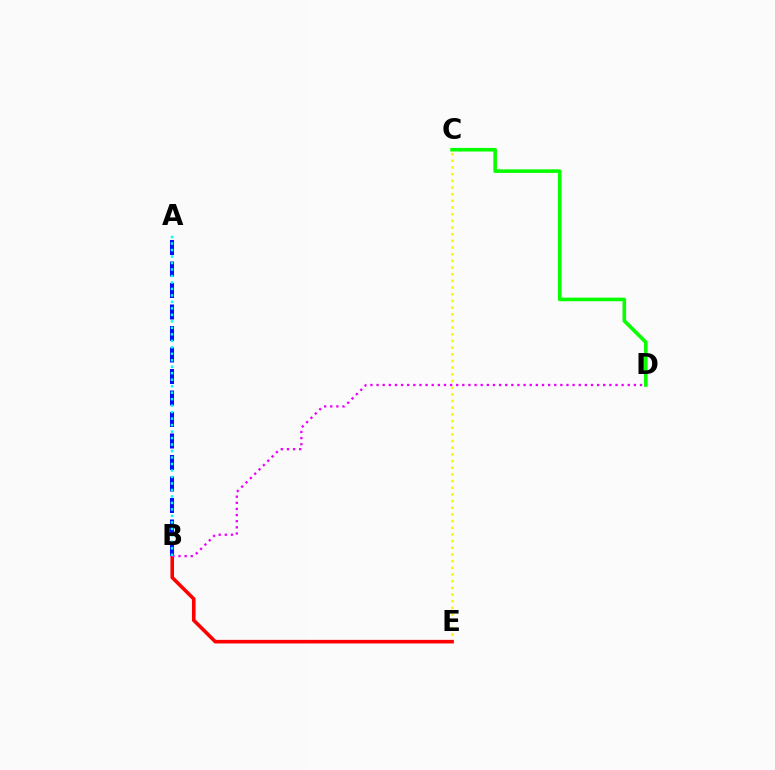{('C', 'E'): [{'color': '#fcf500', 'line_style': 'dotted', 'thickness': 1.81}], ('B', 'E'): [{'color': '#ff0000', 'line_style': 'solid', 'thickness': 2.58}], ('A', 'B'): [{'color': '#0010ff', 'line_style': 'dashed', 'thickness': 2.92}, {'color': '#00fff6', 'line_style': 'dotted', 'thickness': 1.76}], ('B', 'D'): [{'color': '#ee00ff', 'line_style': 'dotted', 'thickness': 1.66}], ('C', 'D'): [{'color': '#08ff00', 'line_style': 'solid', 'thickness': 2.59}]}